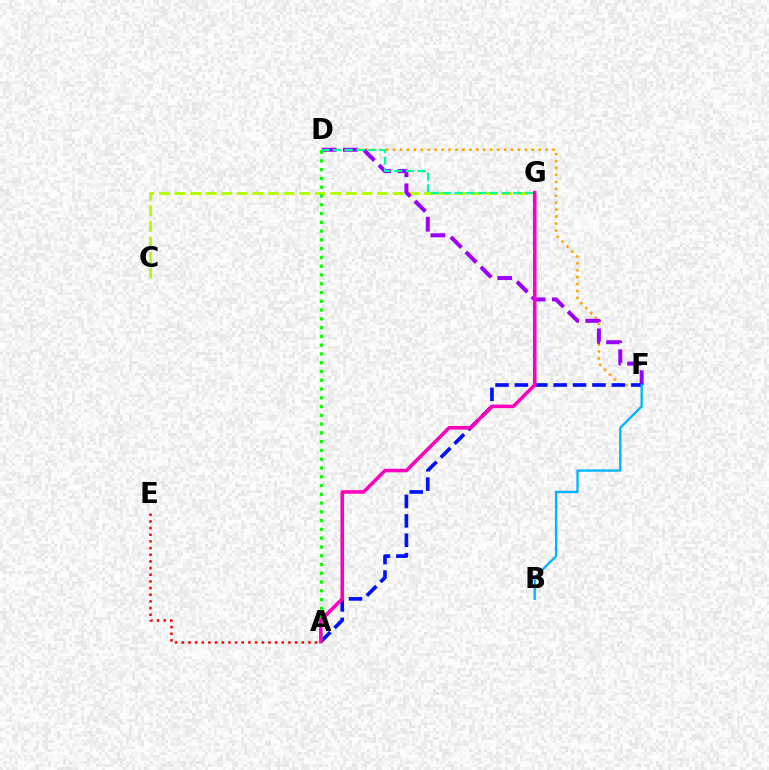{('C', 'G'): [{'color': '#b3ff00', 'line_style': 'dashed', 'thickness': 2.12}], ('D', 'F'): [{'color': '#ffa500', 'line_style': 'dotted', 'thickness': 1.88}, {'color': '#9b00ff', 'line_style': 'dashed', 'thickness': 2.87}], ('A', 'E'): [{'color': '#ff0000', 'line_style': 'dotted', 'thickness': 1.81}], ('D', 'G'): [{'color': '#00ff9d', 'line_style': 'dashed', 'thickness': 1.6}], ('A', 'F'): [{'color': '#0010ff', 'line_style': 'dashed', 'thickness': 2.63}], ('A', 'D'): [{'color': '#08ff00', 'line_style': 'dotted', 'thickness': 2.38}], ('B', 'F'): [{'color': '#00b5ff', 'line_style': 'solid', 'thickness': 1.67}], ('A', 'G'): [{'color': '#ff00bd', 'line_style': 'solid', 'thickness': 2.56}]}